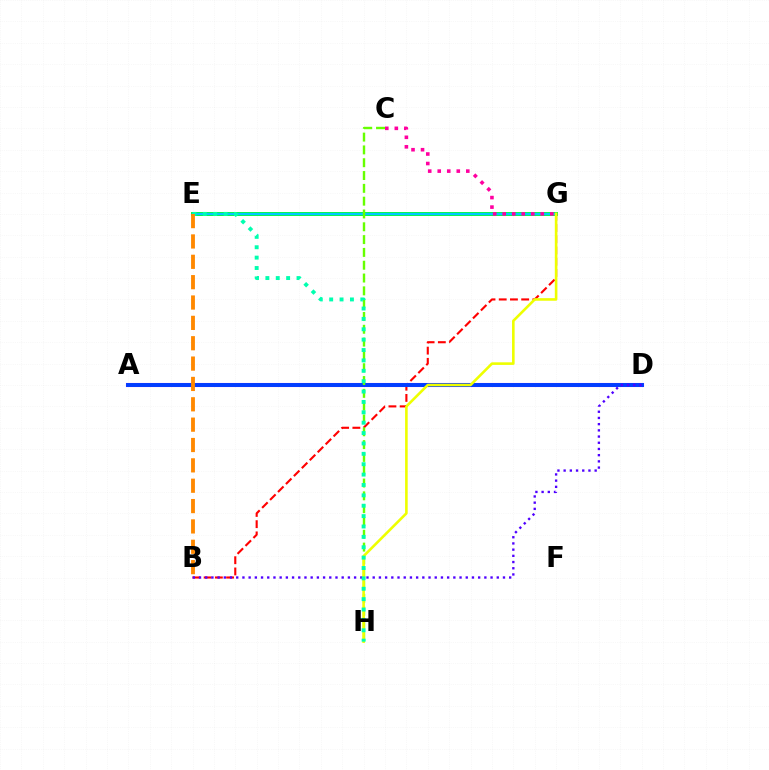{('E', 'G'): [{'color': '#00ff27', 'line_style': 'solid', 'thickness': 2.82}, {'color': '#00c7ff', 'line_style': 'solid', 'thickness': 1.68}], ('B', 'G'): [{'color': '#ff0000', 'line_style': 'dashed', 'thickness': 1.53}], ('A', 'D'): [{'color': '#d600ff', 'line_style': 'solid', 'thickness': 2.94}, {'color': '#003fff', 'line_style': 'solid', 'thickness': 2.81}], ('B', 'D'): [{'color': '#4f00ff', 'line_style': 'dotted', 'thickness': 1.69}], ('C', 'H'): [{'color': '#66ff00', 'line_style': 'dashed', 'thickness': 1.74}], ('G', 'H'): [{'color': '#eeff00', 'line_style': 'solid', 'thickness': 1.87}], ('E', 'H'): [{'color': '#00ffaf', 'line_style': 'dotted', 'thickness': 2.82}], ('B', 'E'): [{'color': '#ff8800', 'line_style': 'dashed', 'thickness': 2.77}], ('C', 'G'): [{'color': '#ff00a0', 'line_style': 'dotted', 'thickness': 2.59}]}